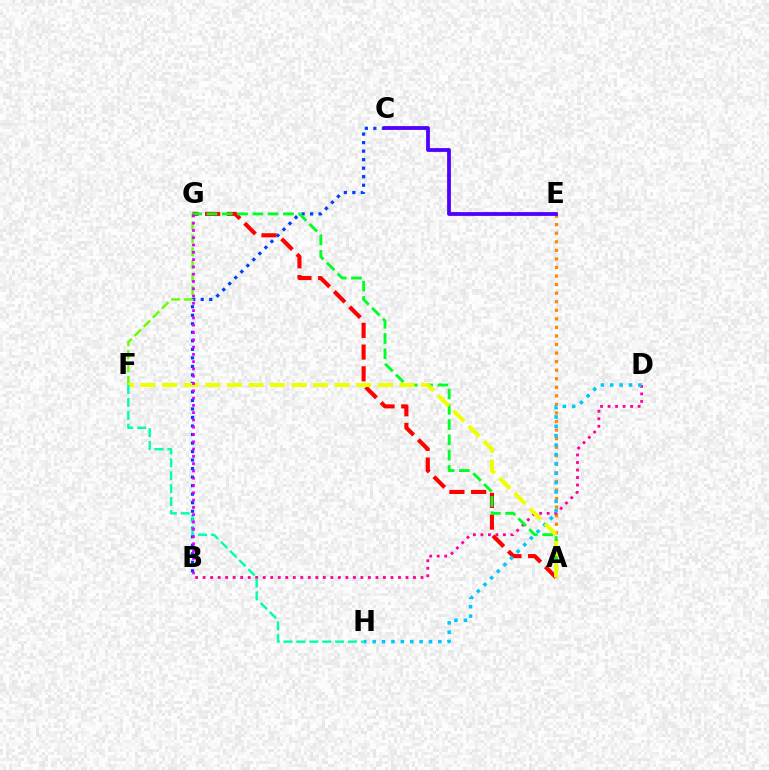{('A', 'E'): [{'color': '#ff8800', 'line_style': 'dotted', 'thickness': 2.33}], ('B', 'D'): [{'color': '#ff00a0', 'line_style': 'dotted', 'thickness': 2.04}], ('B', 'C'): [{'color': '#003fff', 'line_style': 'dotted', 'thickness': 2.31}], ('C', 'E'): [{'color': '#4f00ff', 'line_style': 'solid', 'thickness': 2.73}], ('F', 'G'): [{'color': '#66ff00', 'line_style': 'dashed', 'thickness': 1.75}], ('A', 'G'): [{'color': '#ff0000', 'line_style': 'dashed', 'thickness': 2.95}, {'color': '#00ff27', 'line_style': 'dashed', 'thickness': 2.08}], ('D', 'H'): [{'color': '#00c7ff', 'line_style': 'dotted', 'thickness': 2.55}], ('A', 'F'): [{'color': '#eeff00', 'line_style': 'dashed', 'thickness': 2.93}], ('F', 'H'): [{'color': '#00ffaf', 'line_style': 'dashed', 'thickness': 1.75}], ('B', 'G'): [{'color': '#d600ff', 'line_style': 'dotted', 'thickness': 1.98}]}